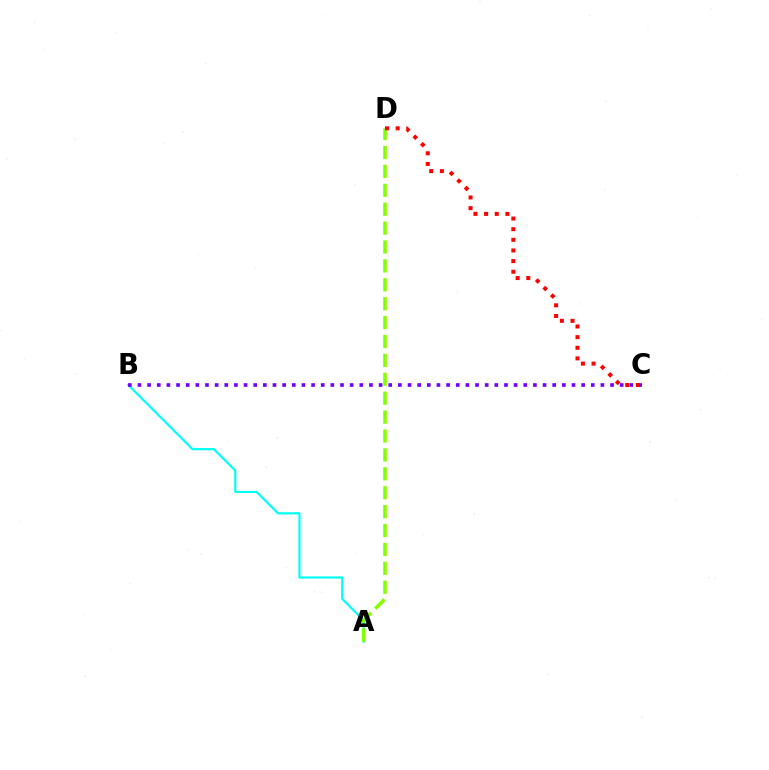{('A', 'B'): [{'color': '#00fff6', 'line_style': 'solid', 'thickness': 1.57}], ('A', 'D'): [{'color': '#84ff00', 'line_style': 'dashed', 'thickness': 2.57}], ('C', 'D'): [{'color': '#ff0000', 'line_style': 'dotted', 'thickness': 2.89}], ('B', 'C'): [{'color': '#7200ff', 'line_style': 'dotted', 'thickness': 2.62}]}